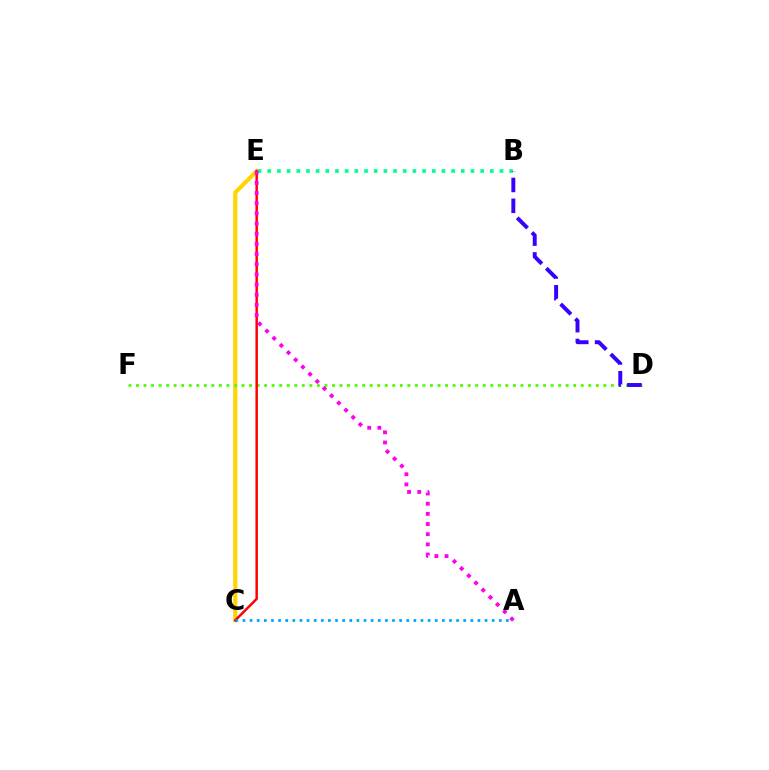{('C', 'E'): [{'color': '#ffd500', 'line_style': 'solid', 'thickness': 2.97}, {'color': '#ff0000', 'line_style': 'solid', 'thickness': 1.79}], ('D', 'F'): [{'color': '#4fff00', 'line_style': 'dotted', 'thickness': 2.05}], ('B', 'E'): [{'color': '#00ff86', 'line_style': 'dotted', 'thickness': 2.63}], ('B', 'D'): [{'color': '#3700ff', 'line_style': 'dashed', 'thickness': 2.83}], ('A', 'E'): [{'color': '#ff00ed', 'line_style': 'dotted', 'thickness': 2.76}], ('A', 'C'): [{'color': '#009eff', 'line_style': 'dotted', 'thickness': 1.93}]}